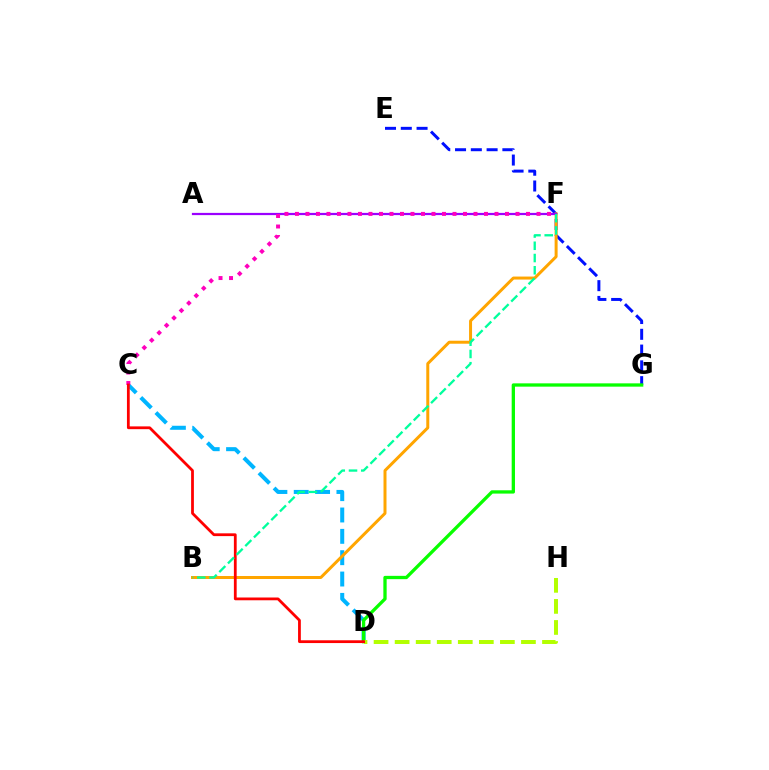{('C', 'D'): [{'color': '#00b5ff', 'line_style': 'dashed', 'thickness': 2.9}, {'color': '#ff0000', 'line_style': 'solid', 'thickness': 2.0}], ('E', 'G'): [{'color': '#0010ff', 'line_style': 'dashed', 'thickness': 2.14}], ('B', 'F'): [{'color': '#ffa500', 'line_style': 'solid', 'thickness': 2.15}, {'color': '#00ff9d', 'line_style': 'dashed', 'thickness': 1.66}], ('A', 'F'): [{'color': '#9b00ff', 'line_style': 'solid', 'thickness': 1.6}], ('D', 'G'): [{'color': '#08ff00', 'line_style': 'solid', 'thickness': 2.38}], ('D', 'H'): [{'color': '#b3ff00', 'line_style': 'dashed', 'thickness': 2.86}], ('C', 'F'): [{'color': '#ff00bd', 'line_style': 'dotted', 'thickness': 2.85}]}